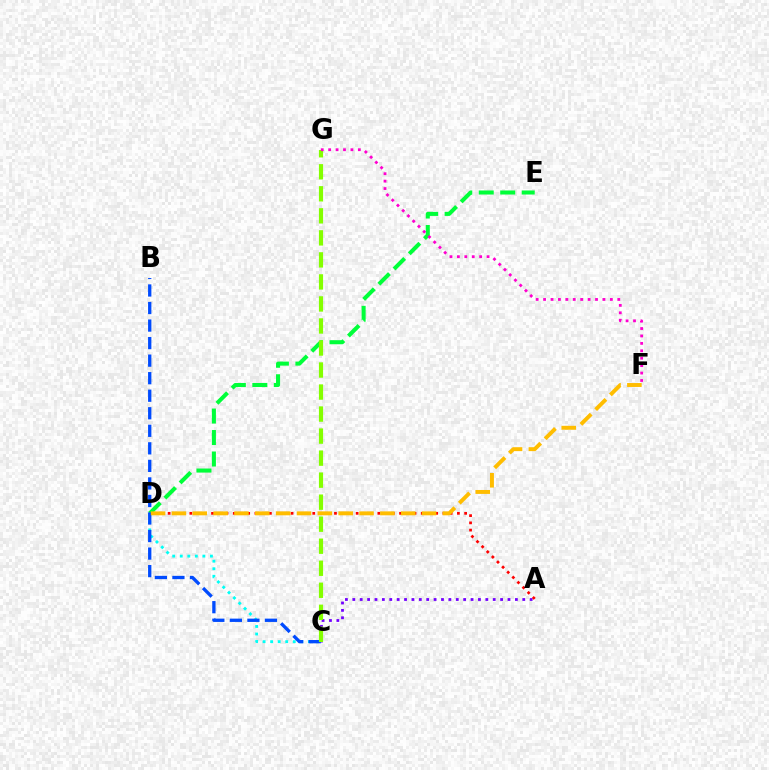{('D', 'E'): [{'color': '#00ff39', 'line_style': 'dashed', 'thickness': 2.92}], ('A', 'C'): [{'color': '#7200ff', 'line_style': 'dotted', 'thickness': 2.01}], ('C', 'D'): [{'color': '#00fff6', 'line_style': 'dotted', 'thickness': 2.05}], ('A', 'D'): [{'color': '#ff0000', 'line_style': 'dotted', 'thickness': 1.96}], ('B', 'C'): [{'color': '#004bff', 'line_style': 'dashed', 'thickness': 2.38}], ('C', 'G'): [{'color': '#84ff00', 'line_style': 'dashed', 'thickness': 2.99}], ('F', 'G'): [{'color': '#ff00cf', 'line_style': 'dotted', 'thickness': 2.02}], ('D', 'F'): [{'color': '#ffbd00', 'line_style': 'dashed', 'thickness': 2.83}]}